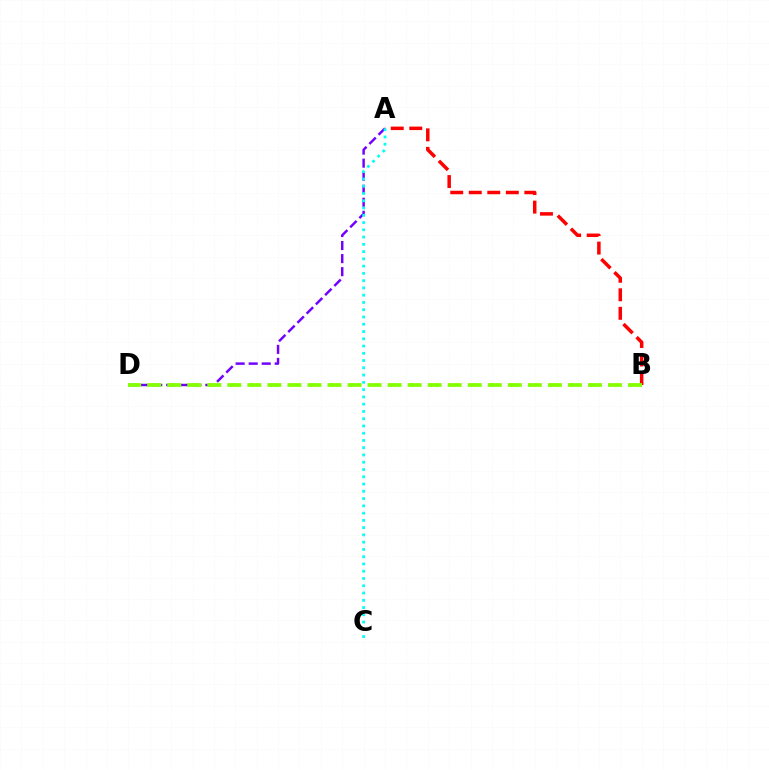{('A', 'D'): [{'color': '#7200ff', 'line_style': 'dashed', 'thickness': 1.77}], ('A', 'B'): [{'color': '#ff0000', 'line_style': 'dashed', 'thickness': 2.52}], ('A', 'C'): [{'color': '#00fff6', 'line_style': 'dotted', 'thickness': 1.97}], ('B', 'D'): [{'color': '#84ff00', 'line_style': 'dashed', 'thickness': 2.72}]}